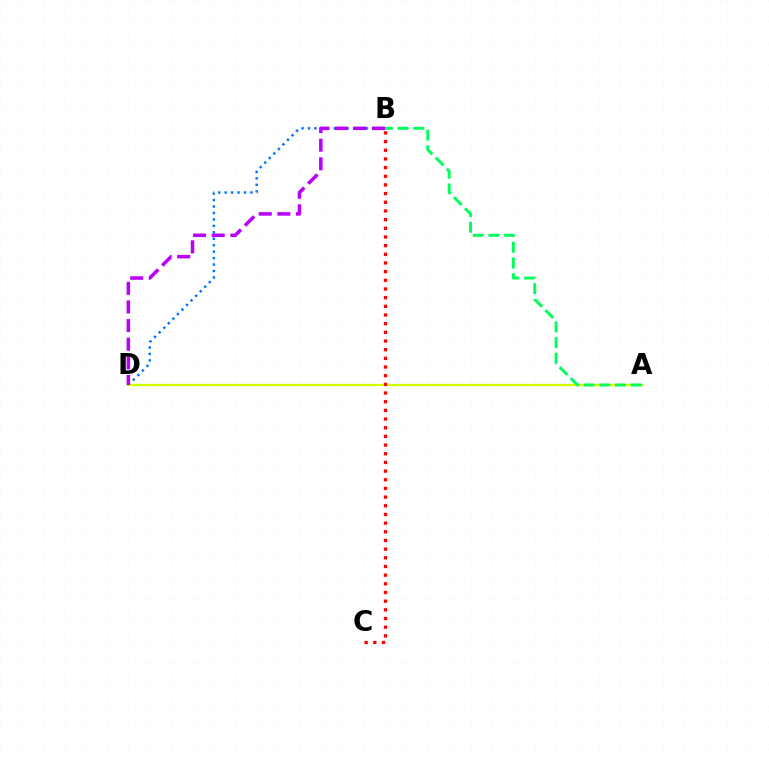{('B', 'D'): [{'color': '#0074ff', 'line_style': 'dotted', 'thickness': 1.75}, {'color': '#b900ff', 'line_style': 'dashed', 'thickness': 2.53}], ('A', 'D'): [{'color': '#d1ff00', 'line_style': 'solid', 'thickness': 1.65}], ('A', 'B'): [{'color': '#00ff5c', 'line_style': 'dashed', 'thickness': 2.13}], ('B', 'C'): [{'color': '#ff0000', 'line_style': 'dotted', 'thickness': 2.36}]}